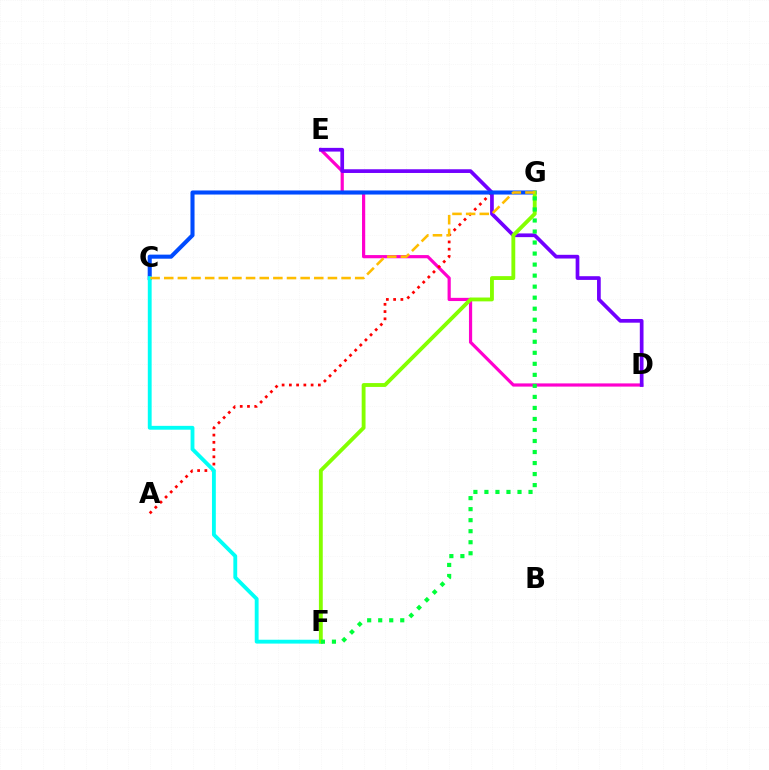{('D', 'E'): [{'color': '#ff00cf', 'line_style': 'solid', 'thickness': 2.3}, {'color': '#7200ff', 'line_style': 'solid', 'thickness': 2.67}], ('A', 'G'): [{'color': '#ff0000', 'line_style': 'dotted', 'thickness': 1.97}], ('C', 'G'): [{'color': '#004bff', 'line_style': 'solid', 'thickness': 2.93}, {'color': '#ffbd00', 'line_style': 'dashed', 'thickness': 1.85}], ('C', 'F'): [{'color': '#00fff6', 'line_style': 'solid', 'thickness': 2.77}], ('F', 'G'): [{'color': '#84ff00', 'line_style': 'solid', 'thickness': 2.77}, {'color': '#00ff39', 'line_style': 'dotted', 'thickness': 3.0}]}